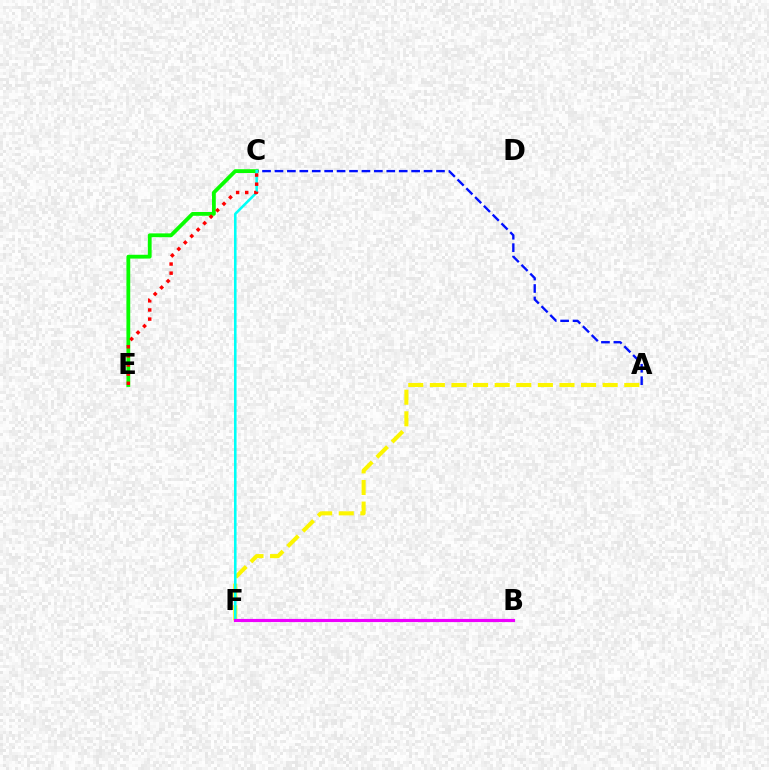{('A', 'F'): [{'color': '#fcf500', 'line_style': 'dashed', 'thickness': 2.93}], ('C', 'E'): [{'color': '#08ff00', 'line_style': 'solid', 'thickness': 2.73}, {'color': '#ff0000', 'line_style': 'dotted', 'thickness': 2.48}], ('A', 'C'): [{'color': '#0010ff', 'line_style': 'dashed', 'thickness': 1.69}], ('C', 'F'): [{'color': '#00fff6', 'line_style': 'solid', 'thickness': 1.85}], ('B', 'F'): [{'color': '#ee00ff', 'line_style': 'solid', 'thickness': 2.28}]}